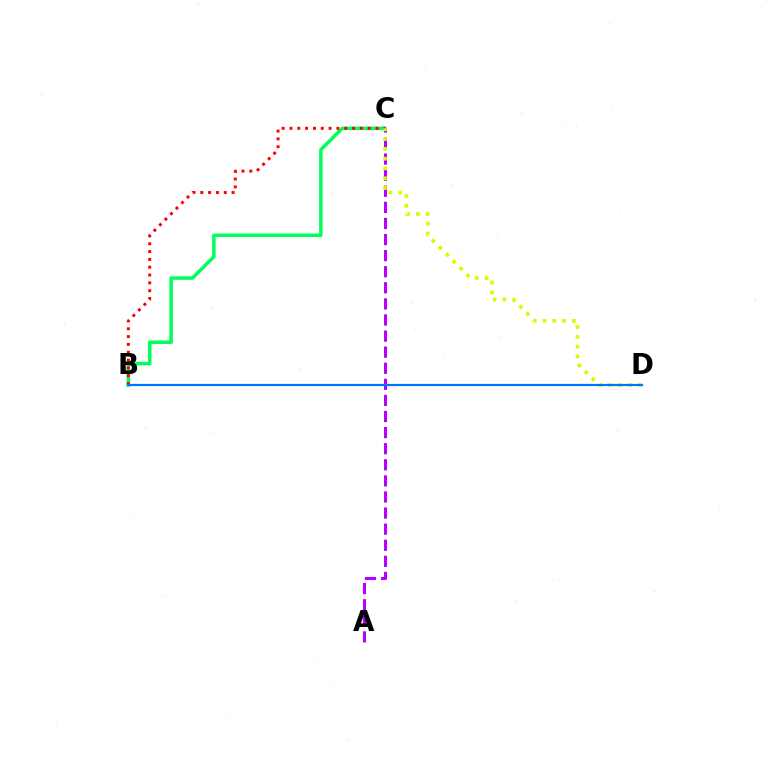{('B', 'C'): [{'color': '#00ff5c', 'line_style': 'solid', 'thickness': 2.53}, {'color': '#ff0000', 'line_style': 'dotted', 'thickness': 2.13}], ('A', 'C'): [{'color': '#b900ff', 'line_style': 'dashed', 'thickness': 2.19}], ('C', 'D'): [{'color': '#d1ff00', 'line_style': 'dotted', 'thickness': 2.66}], ('B', 'D'): [{'color': '#0074ff', 'line_style': 'solid', 'thickness': 1.59}]}